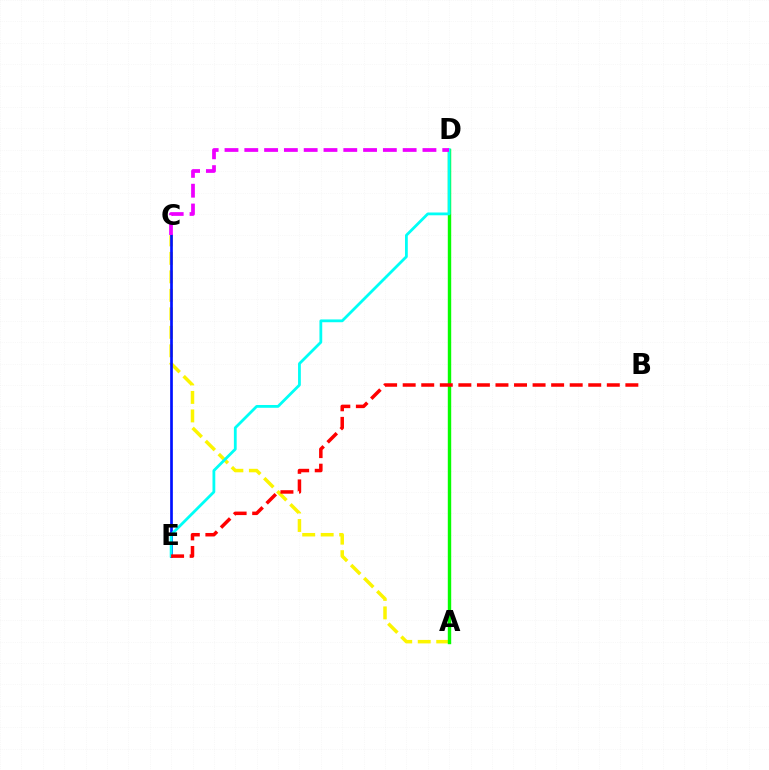{('A', 'C'): [{'color': '#fcf500', 'line_style': 'dashed', 'thickness': 2.51}], ('A', 'D'): [{'color': '#08ff00', 'line_style': 'solid', 'thickness': 2.45}], ('C', 'E'): [{'color': '#0010ff', 'line_style': 'solid', 'thickness': 1.94}], ('D', 'E'): [{'color': '#00fff6', 'line_style': 'solid', 'thickness': 2.01}], ('B', 'E'): [{'color': '#ff0000', 'line_style': 'dashed', 'thickness': 2.52}], ('C', 'D'): [{'color': '#ee00ff', 'line_style': 'dashed', 'thickness': 2.69}]}